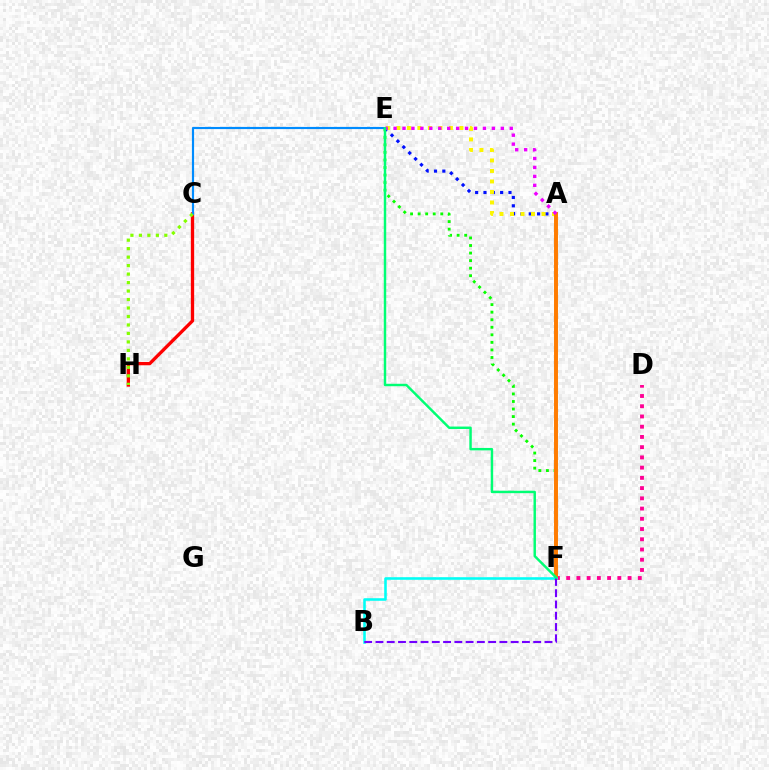{('C', 'H'): [{'color': '#ff0000', 'line_style': 'solid', 'thickness': 2.38}, {'color': '#84ff00', 'line_style': 'dotted', 'thickness': 2.3}], ('D', 'F'): [{'color': '#ff0094', 'line_style': 'dotted', 'thickness': 2.78}], ('C', 'E'): [{'color': '#008cff', 'line_style': 'solid', 'thickness': 1.56}], ('E', 'F'): [{'color': '#08ff00', 'line_style': 'dotted', 'thickness': 2.05}, {'color': '#00ff74', 'line_style': 'solid', 'thickness': 1.76}], ('A', 'E'): [{'color': '#0010ff', 'line_style': 'dotted', 'thickness': 2.26}, {'color': '#fcf500', 'line_style': 'dotted', 'thickness': 2.85}, {'color': '#ee00ff', 'line_style': 'dotted', 'thickness': 2.43}], ('A', 'F'): [{'color': '#ff7c00', 'line_style': 'solid', 'thickness': 2.84}], ('B', 'F'): [{'color': '#00fff6', 'line_style': 'solid', 'thickness': 1.85}, {'color': '#7200ff', 'line_style': 'dashed', 'thickness': 1.53}]}